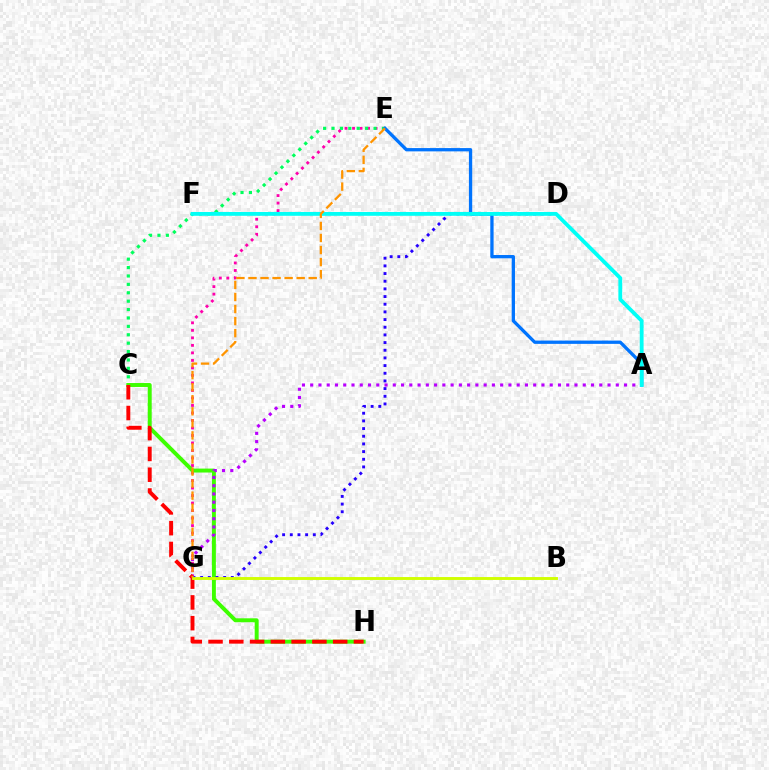{('E', 'G'): [{'color': '#ff00ac', 'line_style': 'dotted', 'thickness': 2.04}, {'color': '#ff9400', 'line_style': 'dashed', 'thickness': 1.64}], ('C', 'E'): [{'color': '#00ff5c', 'line_style': 'dotted', 'thickness': 2.28}], ('C', 'H'): [{'color': '#3dff00', 'line_style': 'solid', 'thickness': 2.84}, {'color': '#ff0000', 'line_style': 'dashed', 'thickness': 2.82}], ('A', 'E'): [{'color': '#0074ff', 'line_style': 'solid', 'thickness': 2.37}], ('A', 'G'): [{'color': '#b900ff', 'line_style': 'dotted', 'thickness': 2.24}], ('D', 'G'): [{'color': '#2500ff', 'line_style': 'dotted', 'thickness': 2.08}], ('A', 'F'): [{'color': '#00fff6', 'line_style': 'solid', 'thickness': 2.75}], ('B', 'G'): [{'color': '#d1ff00', 'line_style': 'solid', 'thickness': 2.09}]}